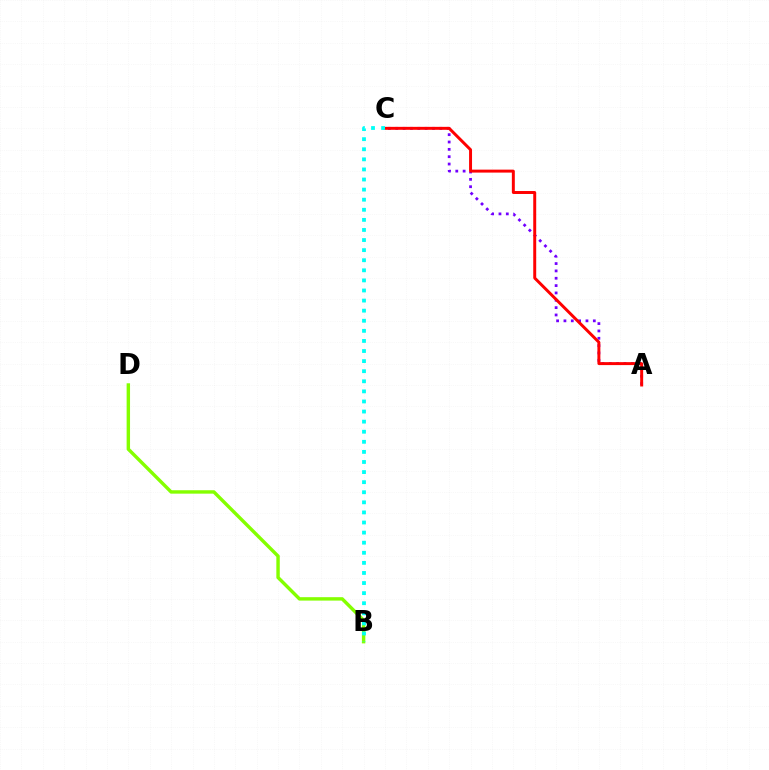{('A', 'C'): [{'color': '#7200ff', 'line_style': 'dotted', 'thickness': 2.0}, {'color': '#ff0000', 'line_style': 'solid', 'thickness': 2.13}], ('B', 'D'): [{'color': '#84ff00', 'line_style': 'solid', 'thickness': 2.46}], ('B', 'C'): [{'color': '#00fff6', 'line_style': 'dotted', 'thickness': 2.74}]}